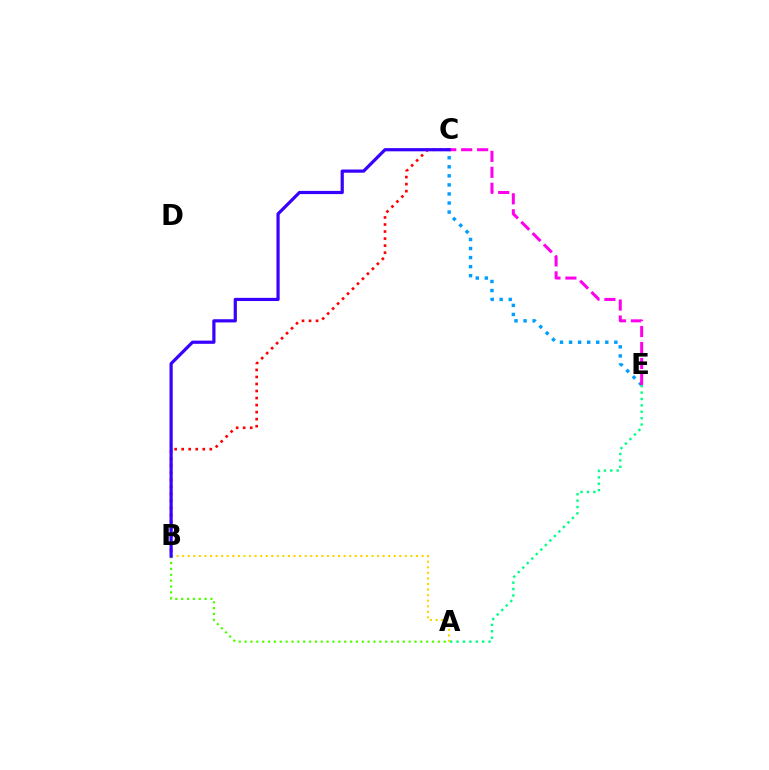{('B', 'C'): [{'color': '#ff0000', 'line_style': 'dotted', 'thickness': 1.91}, {'color': '#3700ff', 'line_style': 'solid', 'thickness': 2.3}], ('C', 'E'): [{'color': '#009eff', 'line_style': 'dotted', 'thickness': 2.46}, {'color': '#ff00ed', 'line_style': 'dashed', 'thickness': 2.17}], ('A', 'B'): [{'color': '#ffd500', 'line_style': 'dotted', 'thickness': 1.51}, {'color': '#4fff00', 'line_style': 'dotted', 'thickness': 1.59}], ('A', 'E'): [{'color': '#00ff86', 'line_style': 'dotted', 'thickness': 1.74}]}